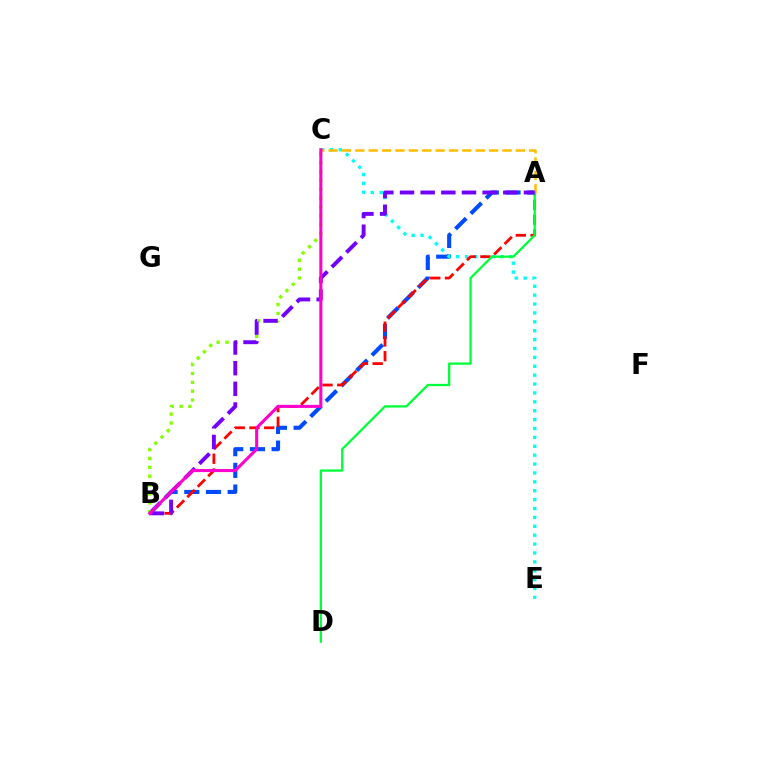{('A', 'B'): [{'color': '#004bff', 'line_style': 'dashed', 'thickness': 2.95}, {'color': '#ff0000', 'line_style': 'dashed', 'thickness': 2.0}, {'color': '#7200ff', 'line_style': 'dashed', 'thickness': 2.81}], ('C', 'E'): [{'color': '#00fff6', 'line_style': 'dotted', 'thickness': 2.42}], ('B', 'C'): [{'color': '#84ff00', 'line_style': 'dotted', 'thickness': 2.41}, {'color': '#ff00cf', 'line_style': 'solid', 'thickness': 2.2}], ('A', 'C'): [{'color': '#ffbd00', 'line_style': 'dashed', 'thickness': 1.82}], ('A', 'D'): [{'color': '#00ff39', 'line_style': 'solid', 'thickness': 1.64}]}